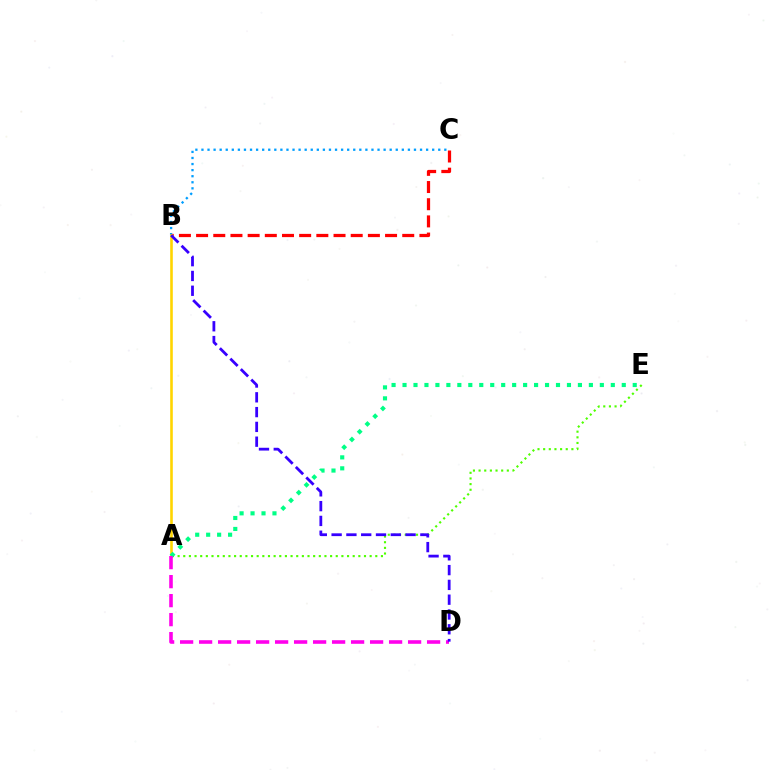{('B', 'C'): [{'color': '#009eff', 'line_style': 'dotted', 'thickness': 1.65}, {'color': '#ff0000', 'line_style': 'dashed', 'thickness': 2.33}], ('A', 'E'): [{'color': '#4fff00', 'line_style': 'dotted', 'thickness': 1.53}, {'color': '#00ff86', 'line_style': 'dotted', 'thickness': 2.98}], ('A', 'B'): [{'color': '#ffd500', 'line_style': 'solid', 'thickness': 1.87}], ('A', 'D'): [{'color': '#ff00ed', 'line_style': 'dashed', 'thickness': 2.58}], ('B', 'D'): [{'color': '#3700ff', 'line_style': 'dashed', 'thickness': 2.01}]}